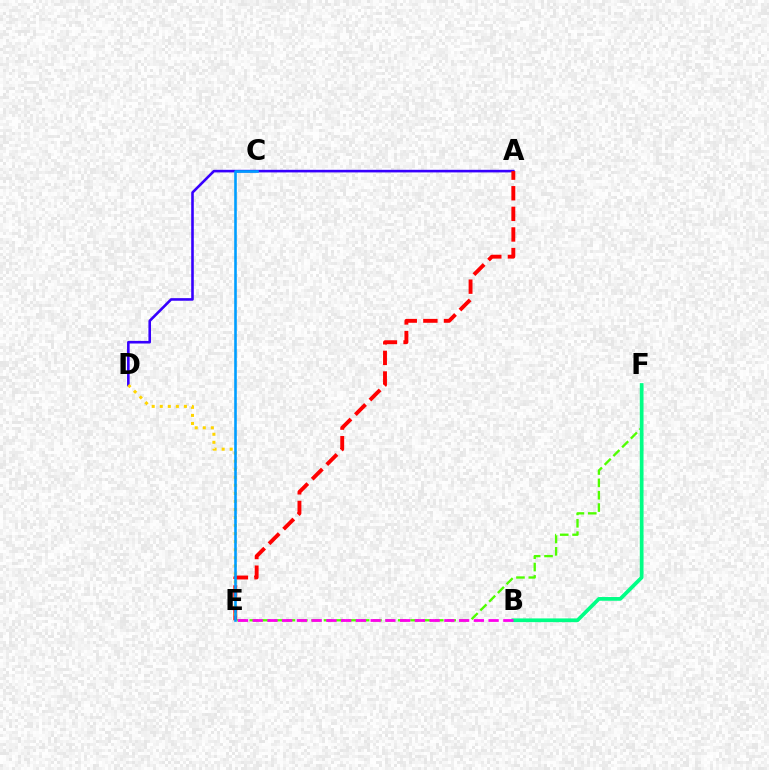{('E', 'F'): [{'color': '#4fff00', 'line_style': 'dashed', 'thickness': 1.68}], ('A', 'D'): [{'color': '#3700ff', 'line_style': 'solid', 'thickness': 1.87}], ('B', 'F'): [{'color': '#00ff86', 'line_style': 'solid', 'thickness': 2.69}], ('A', 'E'): [{'color': '#ff0000', 'line_style': 'dashed', 'thickness': 2.8}], ('B', 'E'): [{'color': '#ff00ed', 'line_style': 'dashed', 'thickness': 2.0}], ('D', 'E'): [{'color': '#ffd500', 'line_style': 'dotted', 'thickness': 2.19}], ('C', 'E'): [{'color': '#009eff', 'line_style': 'solid', 'thickness': 1.88}]}